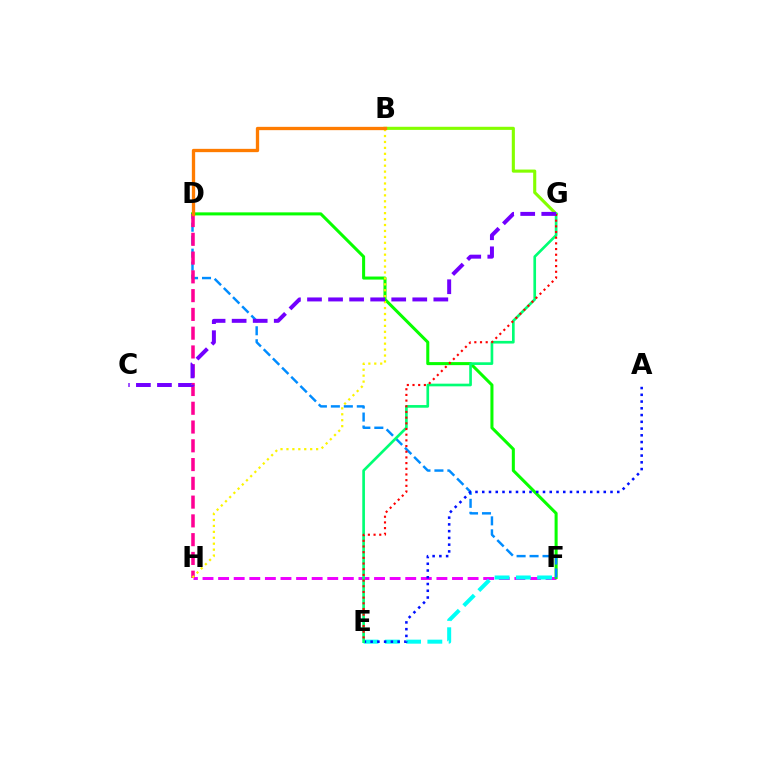{('F', 'H'): [{'color': '#ee00ff', 'line_style': 'dashed', 'thickness': 2.12}], ('D', 'F'): [{'color': '#08ff00', 'line_style': 'solid', 'thickness': 2.19}, {'color': '#008cff', 'line_style': 'dashed', 'thickness': 1.76}], ('E', 'F'): [{'color': '#00fff6', 'line_style': 'dashed', 'thickness': 2.89}], ('B', 'G'): [{'color': '#84ff00', 'line_style': 'solid', 'thickness': 2.24}], ('D', 'H'): [{'color': '#ff0094', 'line_style': 'dashed', 'thickness': 2.55}], ('B', 'H'): [{'color': '#fcf500', 'line_style': 'dotted', 'thickness': 1.61}], ('A', 'E'): [{'color': '#0010ff', 'line_style': 'dotted', 'thickness': 1.83}], ('E', 'G'): [{'color': '#00ff74', 'line_style': 'solid', 'thickness': 1.92}, {'color': '#ff0000', 'line_style': 'dotted', 'thickness': 1.54}], ('B', 'D'): [{'color': '#ff7c00', 'line_style': 'solid', 'thickness': 2.38}], ('C', 'G'): [{'color': '#7200ff', 'line_style': 'dashed', 'thickness': 2.86}]}